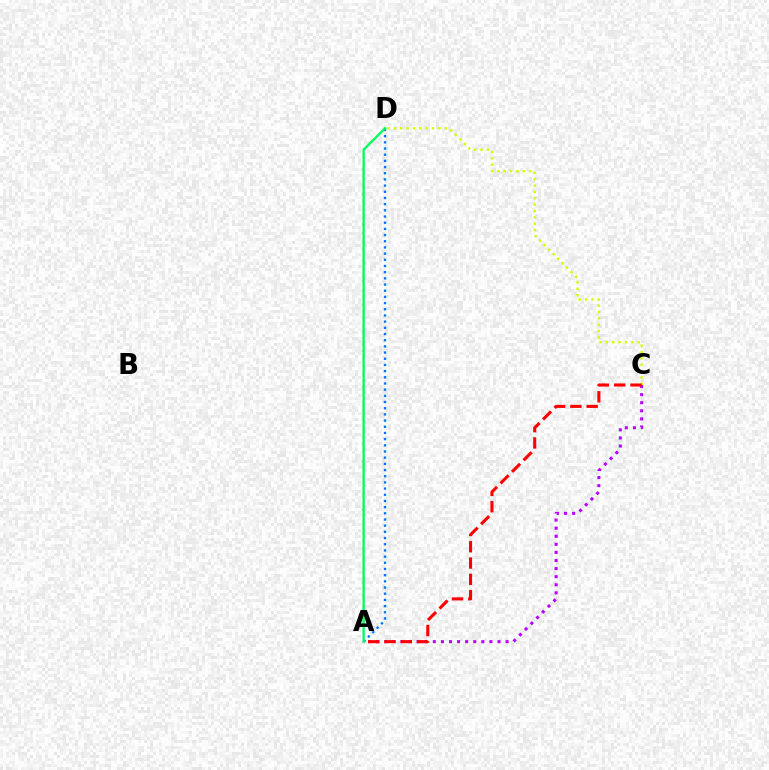{('A', 'D'): [{'color': '#0074ff', 'line_style': 'dotted', 'thickness': 1.68}, {'color': '#00ff5c', 'line_style': 'solid', 'thickness': 1.68}], ('C', 'D'): [{'color': '#d1ff00', 'line_style': 'dotted', 'thickness': 1.73}], ('A', 'C'): [{'color': '#b900ff', 'line_style': 'dotted', 'thickness': 2.2}, {'color': '#ff0000', 'line_style': 'dashed', 'thickness': 2.21}]}